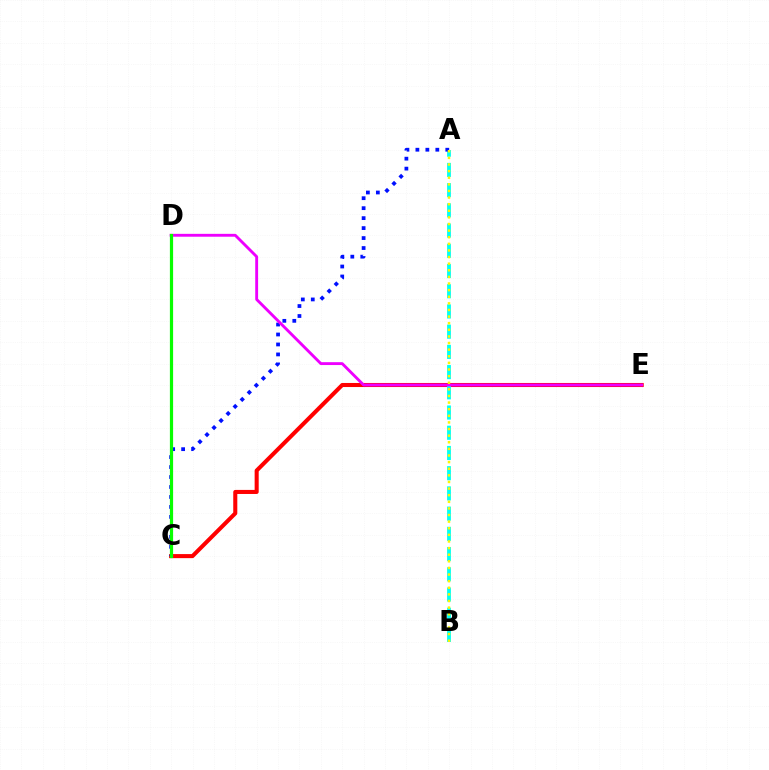{('C', 'E'): [{'color': '#ff0000', 'line_style': 'solid', 'thickness': 2.92}], ('A', 'B'): [{'color': '#00fff6', 'line_style': 'dashed', 'thickness': 2.75}, {'color': '#fcf500', 'line_style': 'dotted', 'thickness': 1.8}], ('A', 'C'): [{'color': '#0010ff', 'line_style': 'dotted', 'thickness': 2.71}], ('D', 'E'): [{'color': '#ee00ff', 'line_style': 'solid', 'thickness': 2.07}], ('C', 'D'): [{'color': '#08ff00', 'line_style': 'solid', 'thickness': 2.31}]}